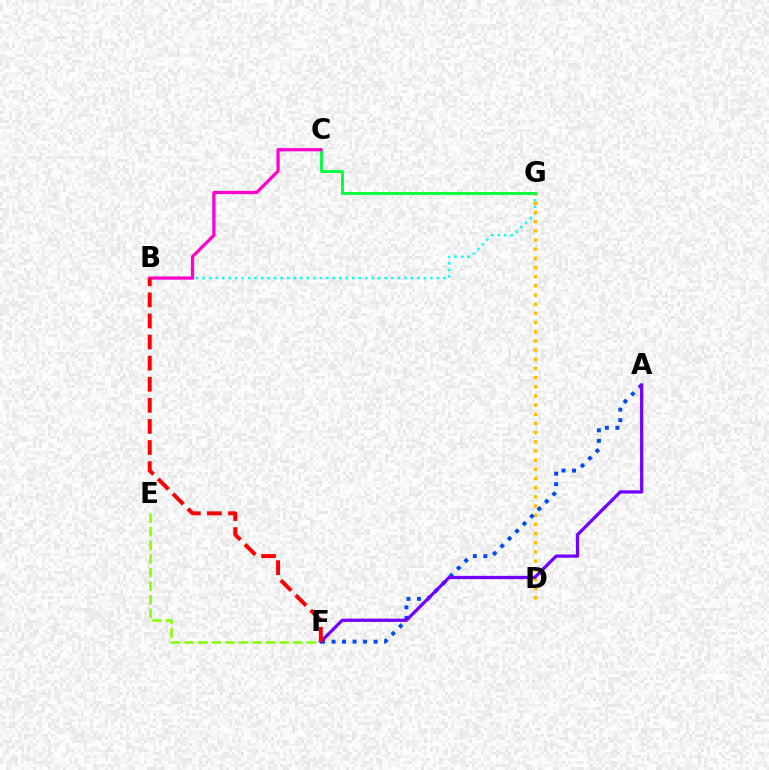{('B', 'G'): [{'color': '#00fff6', 'line_style': 'dotted', 'thickness': 1.77}], ('D', 'G'): [{'color': '#ffbd00', 'line_style': 'dotted', 'thickness': 2.49}], ('E', 'F'): [{'color': '#84ff00', 'line_style': 'dashed', 'thickness': 1.84}], ('C', 'G'): [{'color': '#00ff39', 'line_style': 'solid', 'thickness': 2.05}], ('A', 'F'): [{'color': '#004bff', 'line_style': 'dotted', 'thickness': 2.86}, {'color': '#7200ff', 'line_style': 'solid', 'thickness': 2.34}], ('B', 'C'): [{'color': '#ff00cf', 'line_style': 'solid', 'thickness': 2.33}], ('B', 'F'): [{'color': '#ff0000', 'line_style': 'dashed', 'thickness': 2.87}]}